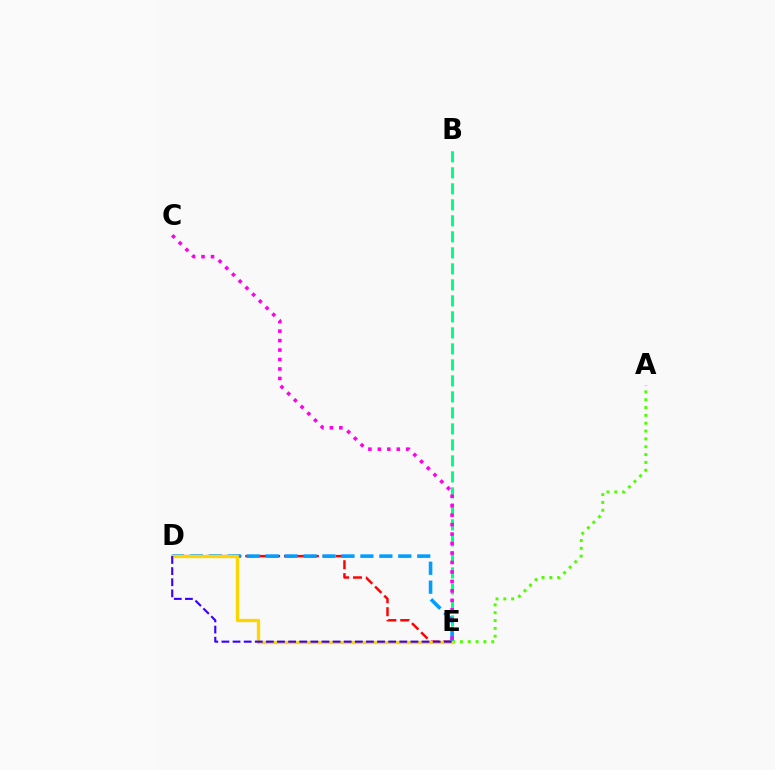{('D', 'E'): [{'color': '#ff0000', 'line_style': 'dashed', 'thickness': 1.75}, {'color': '#009eff', 'line_style': 'dashed', 'thickness': 2.57}, {'color': '#ffd500', 'line_style': 'solid', 'thickness': 2.37}, {'color': '#3700ff', 'line_style': 'dashed', 'thickness': 1.51}], ('B', 'E'): [{'color': '#00ff86', 'line_style': 'dashed', 'thickness': 2.17}], ('A', 'E'): [{'color': '#4fff00', 'line_style': 'dotted', 'thickness': 2.13}], ('C', 'E'): [{'color': '#ff00ed', 'line_style': 'dotted', 'thickness': 2.57}]}